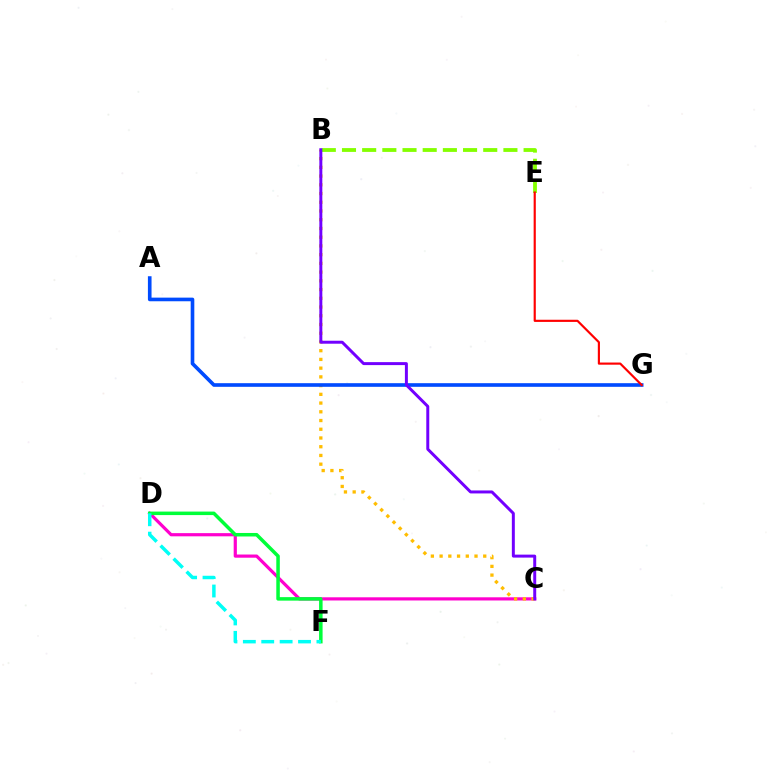{('C', 'D'): [{'color': '#ff00cf', 'line_style': 'solid', 'thickness': 2.29}], ('B', 'C'): [{'color': '#ffbd00', 'line_style': 'dotted', 'thickness': 2.37}, {'color': '#7200ff', 'line_style': 'solid', 'thickness': 2.14}], ('A', 'G'): [{'color': '#004bff', 'line_style': 'solid', 'thickness': 2.62}], ('D', 'F'): [{'color': '#00ff39', 'line_style': 'solid', 'thickness': 2.53}, {'color': '#00fff6', 'line_style': 'dashed', 'thickness': 2.5}], ('B', 'E'): [{'color': '#84ff00', 'line_style': 'dashed', 'thickness': 2.74}], ('E', 'G'): [{'color': '#ff0000', 'line_style': 'solid', 'thickness': 1.56}]}